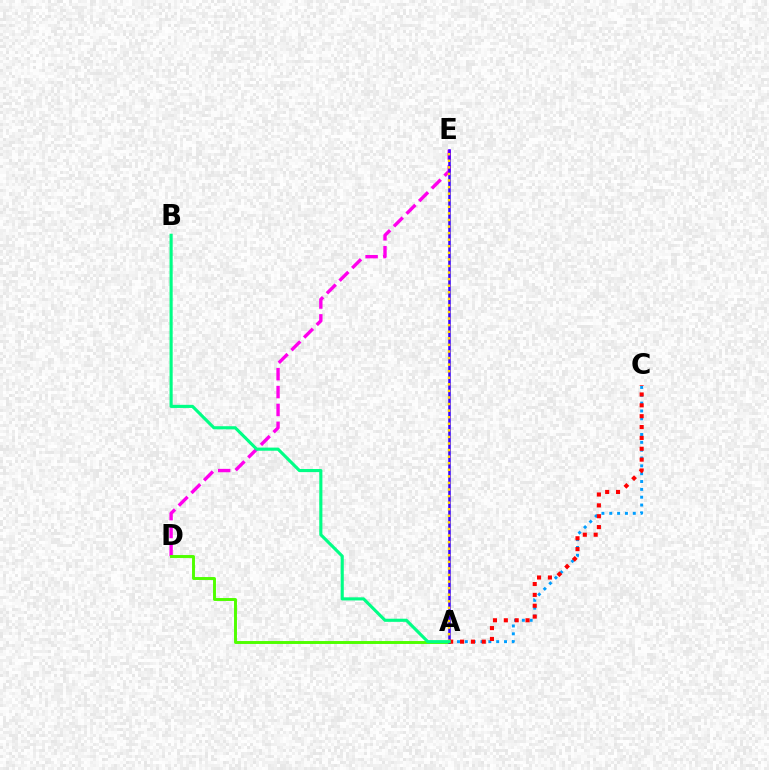{('A', 'C'): [{'color': '#009eff', 'line_style': 'dotted', 'thickness': 2.13}, {'color': '#ff0000', 'line_style': 'dotted', 'thickness': 2.95}], ('D', 'E'): [{'color': '#ff00ed', 'line_style': 'dashed', 'thickness': 2.43}], ('A', 'D'): [{'color': '#4fff00', 'line_style': 'solid', 'thickness': 2.11}], ('A', 'E'): [{'color': '#3700ff', 'line_style': 'solid', 'thickness': 1.82}, {'color': '#ffd500', 'line_style': 'dotted', 'thickness': 1.79}], ('A', 'B'): [{'color': '#00ff86', 'line_style': 'solid', 'thickness': 2.25}]}